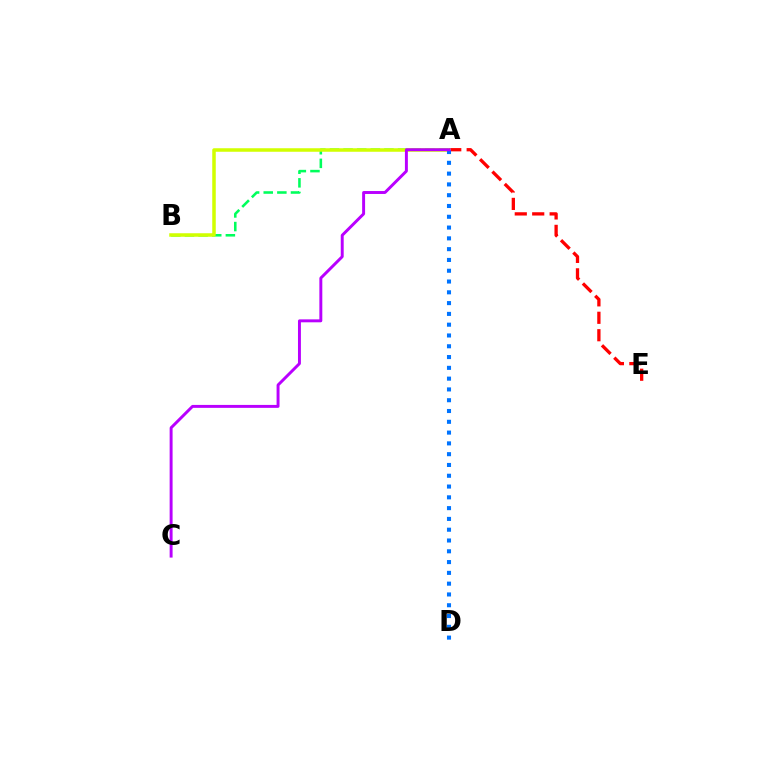{('A', 'B'): [{'color': '#00ff5c', 'line_style': 'dashed', 'thickness': 1.85}, {'color': '#d1ff00', 'line_style': 'solid', 'thickness': 2.53}], ('A', 'E'): [{'color': '#ff0000', 'line_style': 'dashed', 'thickness': 2.37}], ('A', 'D'): [{'color': '#0074ff', 'line_style': 'dotted', 'thickness': 2.93}], ('A', 'C'): [{'color': '#b900ff', 'line_style': 'solid', 'thickness': 2.12}]}